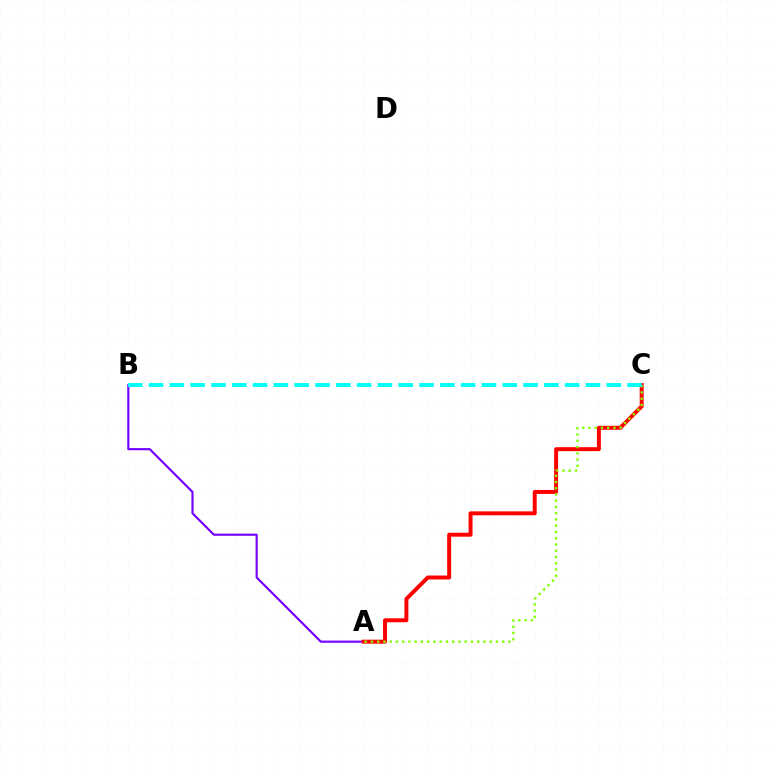{('A', 'B'): [{'color': '#7200ff', 'line_style': 'solid', 'thickness': 1.55}], ('A', 'C'): [{'color': '#ff0000', 'line_style': 'solid', 'thickness': 2.85}, {'color': '#84ff00', 'line_style': 'dotted', 'thickness': 1.7}], ('B', 'C'): [{'color': '#00fff6', 'line_style': 'dashed', 'thickness': 2.83}]}